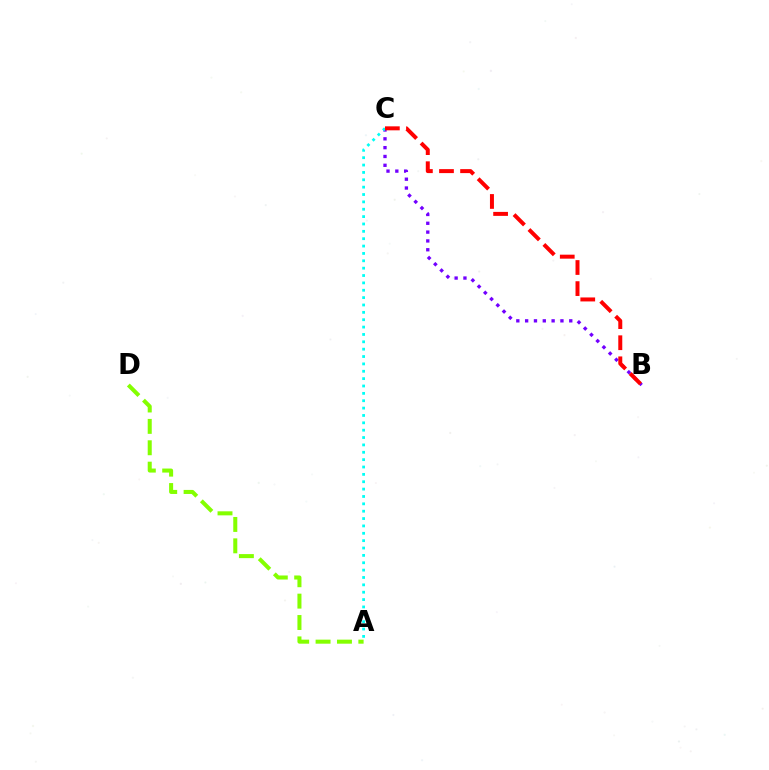{('B', 'C'): [{'color': '#7200ff', 'line_style': 'dotted', 'thickness': 2.4}, {'color': '#ff0000', 'line_style': 'dashed', 'thickness': 2.87}], ('A', 'C'): [{'color': '#00fff6', 'line_style': 'dotted', 'thickness': 2.0}], ('A', 'D'): [{'color': '#84ff00', 'line_style': 'dashed', 'thickness': 2.91}]}